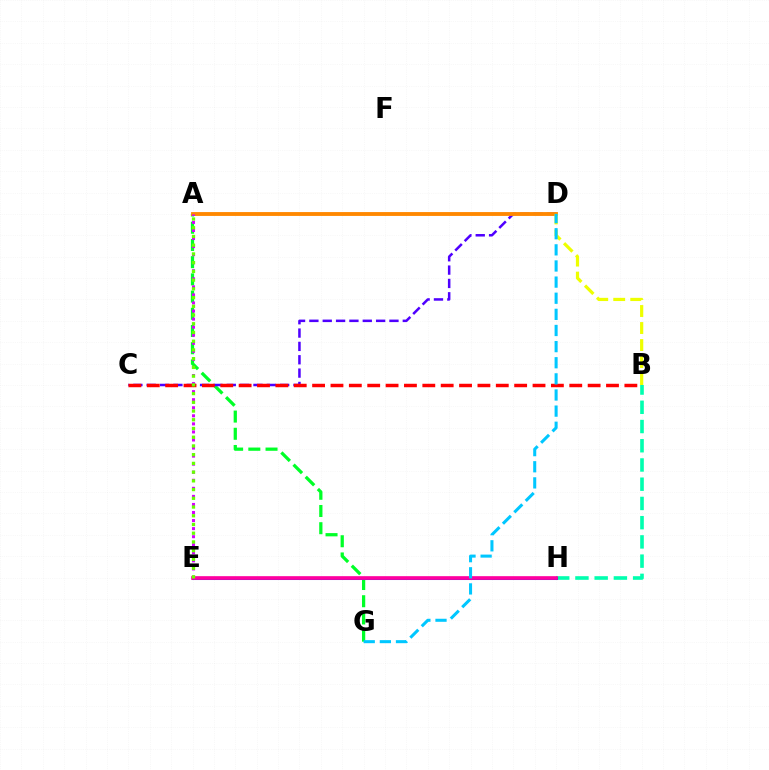{('A', 'G'): [{'color': '#00ff27', 'line_style': 'dashed', 'thickness': 2.34}], ('C', 'D'): [{'color': '#4f00ff', 'line_style': 'dashed', 'thickness': 1.81}], ('B', 'H'): [{'color': '#00ffaf', 'line_style': 'dashed', 'thickness': 2.61}], ('B', 'C'): [{'color': '#ff0000', 'line_style': 'dashed', 'thickness': 2.5}], ('A', 'D'): [{'color': '#ff8800', 'line_style': 'solid', 'thickness': 2.77}], ('A', 'E'): [{'color': '#d600ff', 'line_style': 'dotted', 'thickness': 2.19}, {'color': '#66ff00', 'line_style': 'dotted', 'thickness': 2.37}], ('E', 'H'): [{'color': '#003fff', 'line_style': 'solid', 'thickness': 2.19}, {'color': '#ff00a0', 'line_style': 'solid', 'thickness': 2.63}], ('B', 'D'): [{'color': '#eeff00', 'line_style': 'dashed', 'thickness': 2.31}], ('D', 'G'): [{'color': '#00c7ff', 'line_style': 'dashed', 'thickness': 2.19}]}